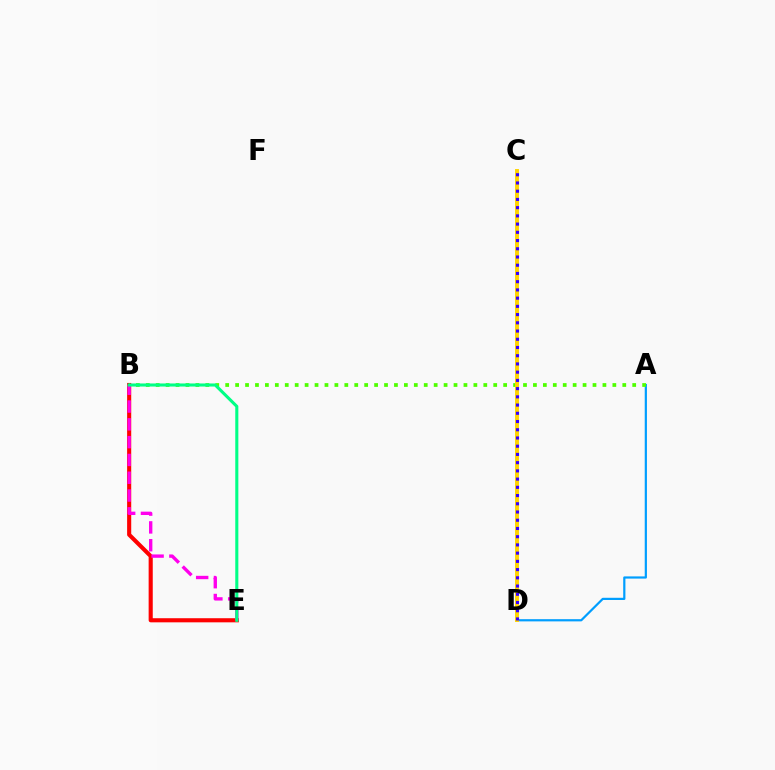{('A', 'D'): [{'color': '#009eff', 'line_style': 'solid', 'thickness': 1.59}], ('B', 'E'): [{'color': '#ff0000', 'line_style': 'solid', 'thickness': 2.96}, {'color': '#ff00ed', 'line_style': 'dashed', 'thickness': 2.42}, {'color': '#00ff86', 'line_style': 'solid', 'thickness': 2.22}], ('A', 'B'): [{'color': '#4fff00', 'line_style': 'dotted', 'thickness': 2.7}], ('C', 'D'): [{'color': '#ffd500', 'line_style': 'solid', 'thickness': 2.82}, {'color': '#3700ff', 'line_style': 'dotted', 'thickness': 2.23}]}